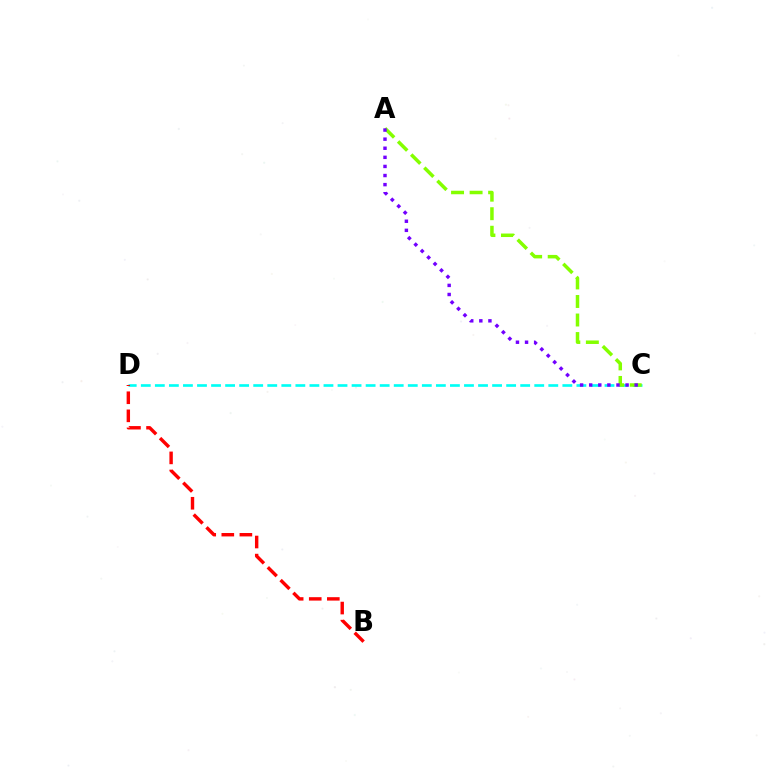{('C', 'D'): [{'color': '#00fff6', 'line_style': 'dashed', 'thickness': 1.91}], ('B', 'D'): [{'color': '#ff0000', 'line_style': 'dashed', 'thickness': 2.46}], ('A', 'C'): [{'color': '#84ff00', 'line_style': 'dashed', 'thickness': 2.52}, {'color': '#7200ff', 'line_style': 'dotted', 'thickness': 2.47}]}